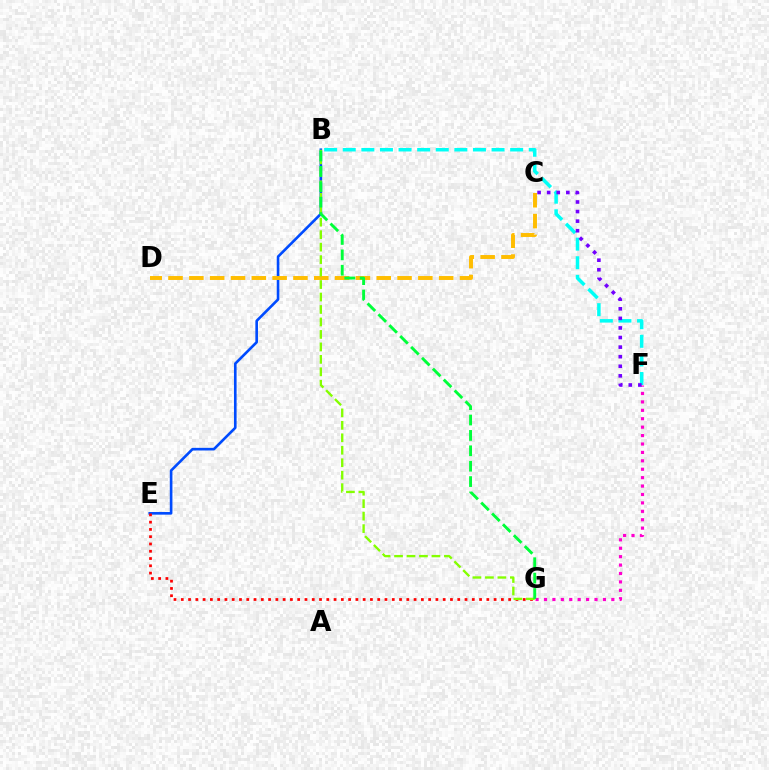{('B', 'E'): [{'color': '#004bff', 'line_style': 'solid', 'thickness': 1.89}], ('B', 'F'): [{'color': '#00fff6', 'line_style': 'dashed', 'thickness': 2.53}], ('F', 'G'): [{'color': '#ff00cf', 'line_style': 'dotted', 'thickness': 2.29}], ('C', 'F'): [{'color': '#7200ff', 'line_style': 'dotted', 'thickness': 2.6}], ('C', 'D'): [{'color': '#ffbd00', 'line_style': 'dashed', 'thickness': 2.83}], ('E', 'G'): [{'color': '#ff0000', 'line_style': 'dotted', 'thickness': 1.98}], ('B', 'G'): [{'color': '#84ff00', 'line_style': 'dashed', 'thickness': 1.69}, {'color': '#00ff39', 'line_style': 'dashed', 'thickness': 2.09}]}